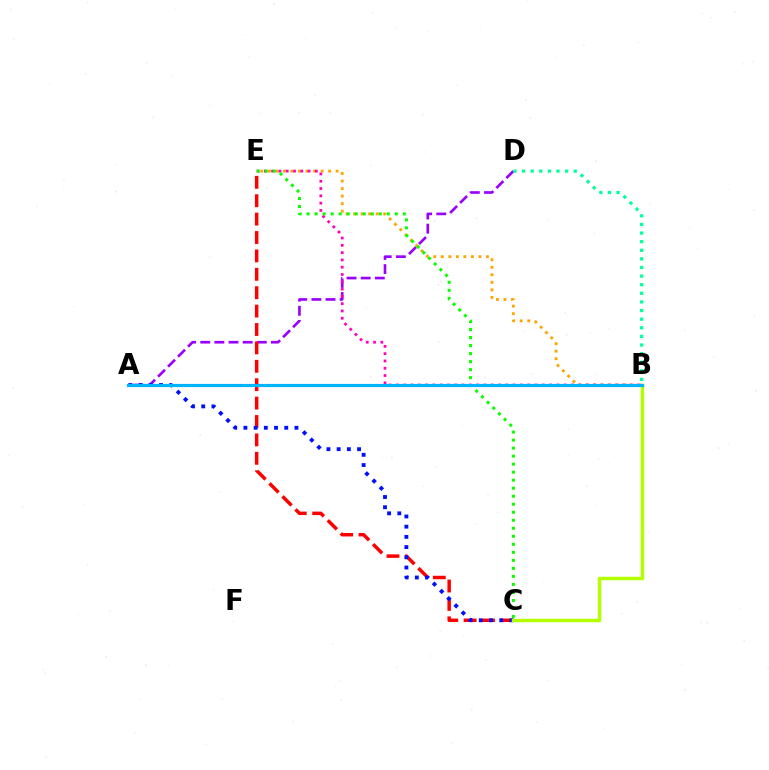{('B', 'E'): [{'color': '#ffa500', 'line_style': 'dotted', 'thickness': 2.05}, {'color': '#ff00bd', 'line_style': 'dotted', 'thickness': 1.98}], ('A', 'D'): [{'color': '#9b00ff', 'line_style': 'dashed', 'thickness': 1.92}], ('C', 'E'): [{'color': '#ff0000', 'line_style': 'dashed', 'thickness': 2.5}, {'color': '#08ff00', 'line_style': 'dotted', 'thickness': 2.18}], ('A', 'C'): [{'color': '#0010ff', 'line_style': 'dotted', 'thickness': 2.77}], ('B', 'C'): [{'color': '#b3ff00', 'line_style': 'solid', 'thickness': 2.48}], ('B', 'D'): [{'color': '#00ff9d', 'line_style': 'dotted', 'thickness': 2.34}], ('A', 'B'): [{'color': '#00b5ff', 'line_style': 'solid', 'thickness': 2.28}]}